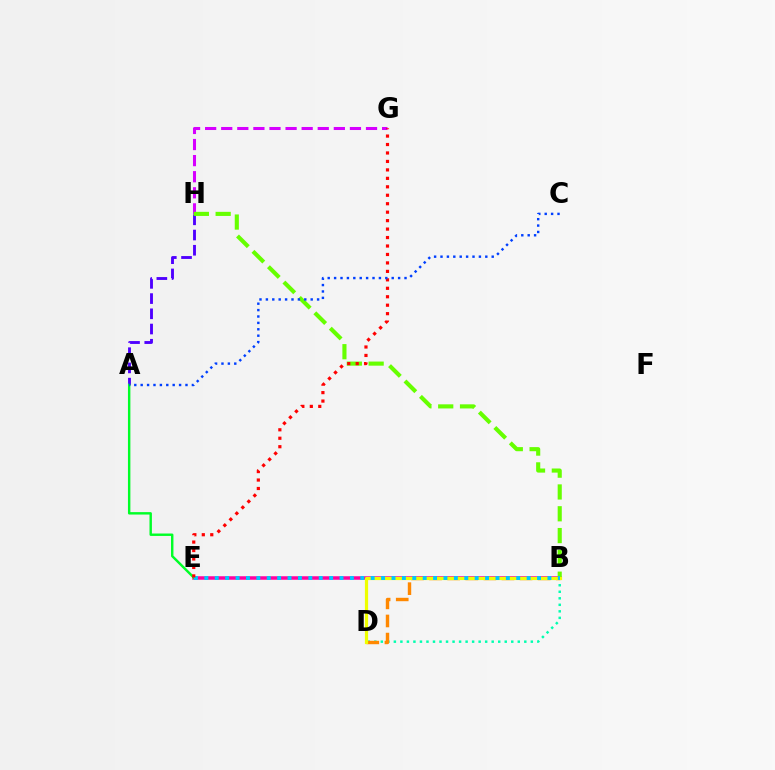{('B', 'E'): [{'color': '#ff00a0', 'line_style': 'solid', 'thickness': 2.52}, {'color': '#00c7ff', 'line_style': 'dotted', 'thickness': 2.82}], ('B', 'D'): [{'color': '#00ffaf', 'line_style': 'dotted', 'thickness': 1.77}, {'color': '#ff8800', 'line_style': 'dashed', 'thickness': 2.46}, {'color': '#eeff00', 'line_style': 'solid', 'thickness': 2.31}], ('G', 'H'): [{'color': '#d600ff', 'line_style': 'dashed', 'thickness': 2.19}], ('A', 'H'): [{'color': '#4f00ff', 'line_style': 'dashed', 'thickness': 2.07}], ('B', 'H'): [{'color': '#66ff00', 'line_style': 'dashed', 'thickness': 2.96}], ('A', 'E'): [{'color': '#00ff27', 'line_style': 'solid', 'thickness': 1.75}], ('E', 'G'): [{'color': '#ff0000', 'line_style': 'dotted', 'thickness': 2.3}], ('A', 'C'): [{'color': '#003fff', 'line_style': 'dotted', 'thickness': 1.74}]}